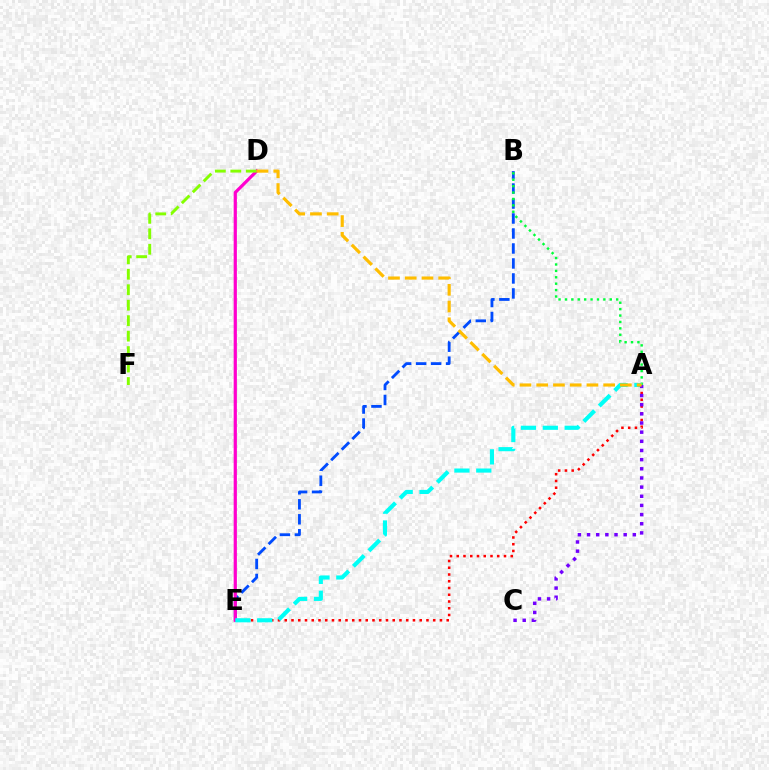{('B', 'E'): [{'color': '#004bff', 'line_style': 'dashed', 'thickness': 2.04}], ('D', 'E'): [{'color': '#ff00cf', 'line_style': 'solid', 'thickness': 2.31}], ('D', 'F'): [{'color': '#84ff00', 'line_style': 'dashed', 'thickness': 2.1}], ('A', 'E'): [{'color': '#ff0000', 'line_style': 'dotted', 'thickness': 1.83}, {'color': '#00fff6', 'line_style': 'dashed', 'thickness': 2.97}], ('A', 'B'): [{'color': '#00ff39', 'line_style': 'dotted', 'thickness': 1.74}], ('A', 'C'): [{'color': '#7200ff', 'line_style': 'dotted', 'thickness': 2.49}], ('A', 'D'): [{'color': '#ffbd00', 'line_style': 'dashed', 'thickness': 2.27}]}